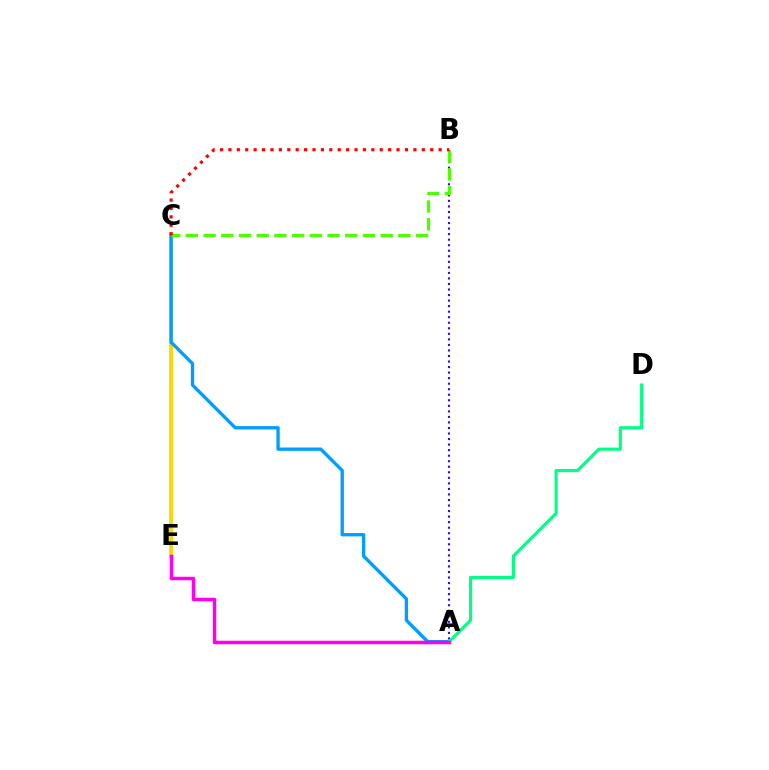{('C', 'E'): [{'color': '#ffd500', 'line_style': 'solid', 'thickness': 2.79}], ('A', 'C'): [{'color': '#009eff', 'line_style': 'solid', 'thickness': 2.4}], ('A', 'B'): [{'color': '#3700ff', 'line_style': 'dotted', 'thickness': 1.5}], ('B', 'C'): [{'color': '#4fff00', 'line_style': 'dashed', 'thickness': 2.41}, {'color': '#ff0000', 'line_style': 'dotted', 'thickness': 2.28}], ('A', 'D'): [{'color': '#00ff86', 'line_style': 'solid', 'thickness': 2.28}], ('A', 'E'): [{'color': '#ff00ed', 'line_style': 'solid', 'thickness': 2.51}]}